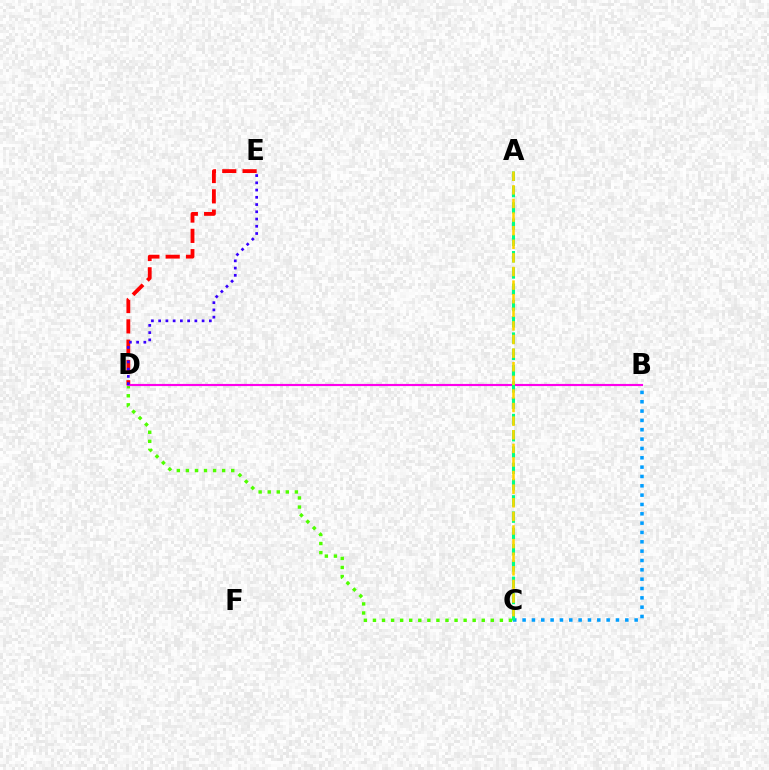{('B', 'C'): [{'color': '#009eff', 'line_style': 'dotted', 'thickness': 2.54}], ('C', 'D'): [{'color': '#4fff00', 'line_style': 'dotted', 'thickness': 2.46}], ('D', 'E'): [{'color': '#ff0000', 'line_style': 'dashed', 'thickness': 2.76}, {'color': '#3700ff', 'line_style': 'dotted', 'thickness': 1.97}], ('B', 'D'): [{'color': '#ff00ed', 'line_style': 'solid', 'thickness': 1.55}], ('A', 'C'): [{'color': '#00ff86', 'line_style': 'dashed', 'thickness': 2.21}, {'color': '#ffd500', 'line_style': 'dashed', 'thickness': 1.85}]}